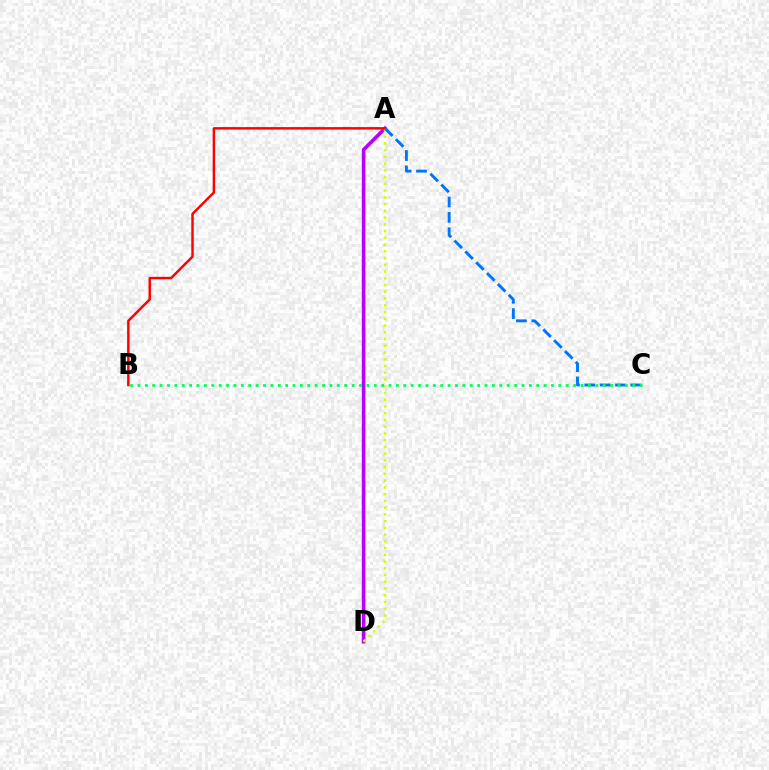{('A', 'D'): [{'color': '#b900ff', 'line_style': 'solid', 'thickness': 2.61}, {'color': '#d1ff00', 'line_style': 'dotted', 'thickness': 1.83}], ('A', 'B'): [{'color': '#ff0000', 'line_style': 'solid', 'thickness': 1.76}], ('A', 'C'): [{'color': '#0074ff', 'line_style': 'dashed', 'thickness': 2.09}], ('B', 'C'): [{'color': '#00ff5c', 'line_style': 'dotted', 'thickness': 2.01}]}